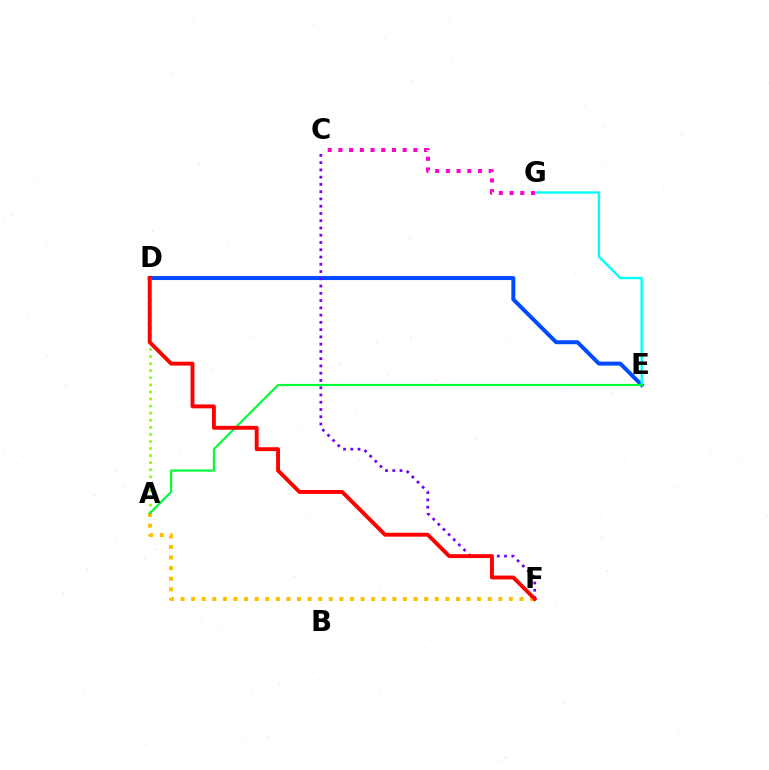{('D', 'E'): [{'color': '#004bff', 'line_style': 'solid', 'thickness': 2.86}], ('C', 'F'): [{'color': '#7200ff', 'line_style': 'dotted', 'thickness': 1.97}], ('A', 'D'): [{'color': '#84ff00', 'line_style': 'dotted', 'thickness': 1.92}], ('A', 'F'): [{'color': '#ffbd00', 'line_style': 'dotted', 'thickness': 2.88}], ('E', 'G'): [{'color': '#00fff6', 'line_style': 'solid', 'thickness': 1.69}], ('A', 'E'): [{'color': '#00ff39', 'line_style': 'solid', 'thickness': 1.56}], ('C', 'G'): [{'color': '#ff00cf', 'line_style': 'dotted', 'thickness': 2.91}], ('D', 'F'): [{'color': '#ff0000', 'line_style': 'solid', 'thickness': 2.81}]}